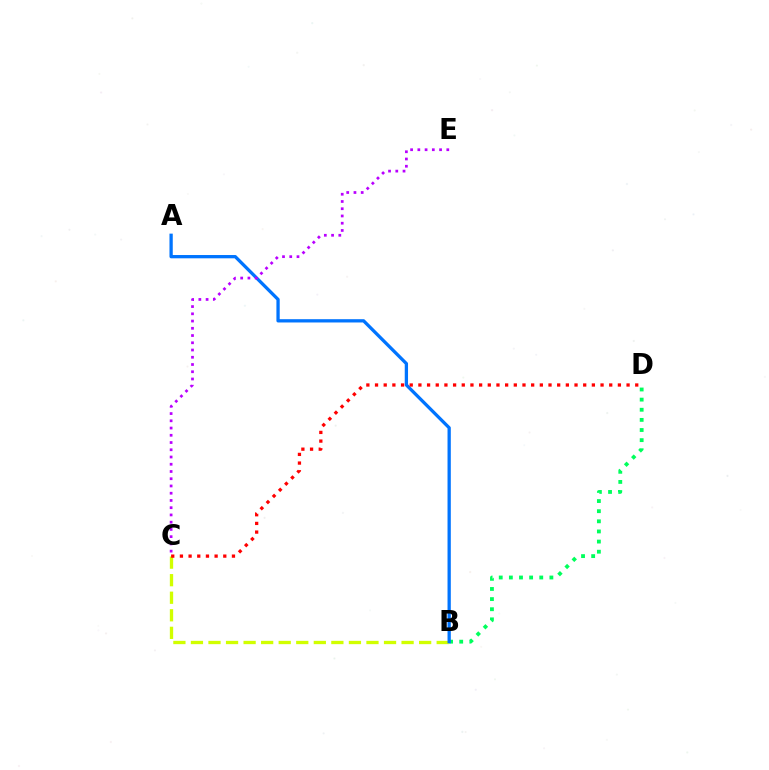{('B', 'C'): [{'color': '#d1ff00', 'line_style': 'dashed', 'thickness': 2.38}], ('B', 'D'): [{'color': '#00ff5c', 'line_style': 'dotted', 'thickness': 2.75}], ('A', 'B'): [{'color': '#0074ff', 'line_style': 'solid', 'thickness': 2.37}], ('C', 'D'): [{'color': '#ff0000', 'line_style': 'dotted', 'thickness': 2.36}], ('C', 'E'): [{'color': '#b900ff', 'line_style': 'dotted', 'thickness': 1.97}]}